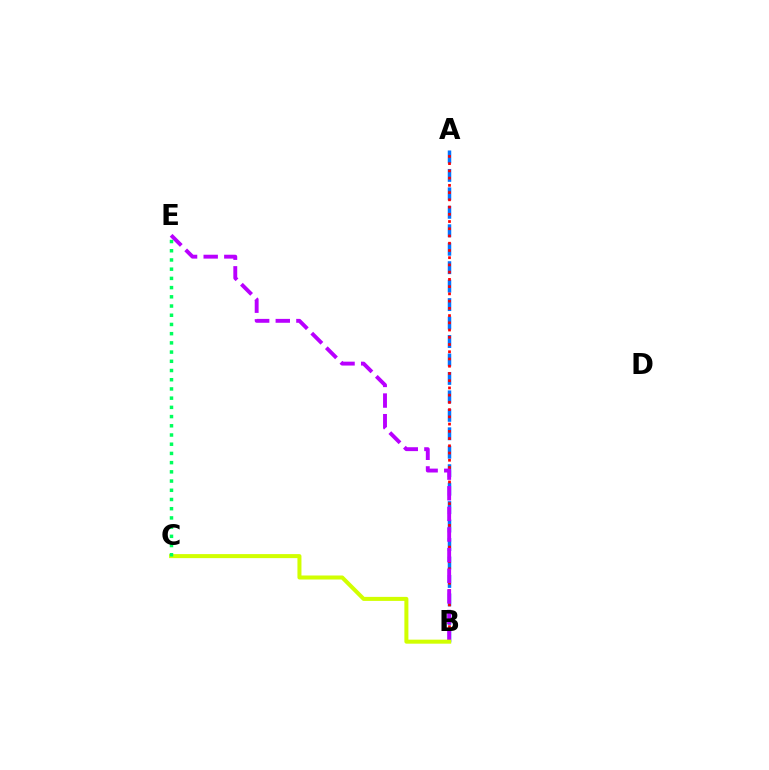{('A', 'B'): [{'color': '#0074ff', 'line_style': 'dashed', 'thickness': 2.51}, {'color': '#ff0000', 'line_style': 'dotted', 'thickness': 1.97}], ('B', 'E'): [{'color': '#b900ff', 'line_style': 'dashed', 'thickness': 2.8}], ('B', 'C'): [{'color': '#d1ff00', 'line_style': 'solid', 'thickness': 2.89}], ('C', 'E'): [{'color': '#00ff5c', 'line_style': 'dotted', 'thickness': 2.5}]}